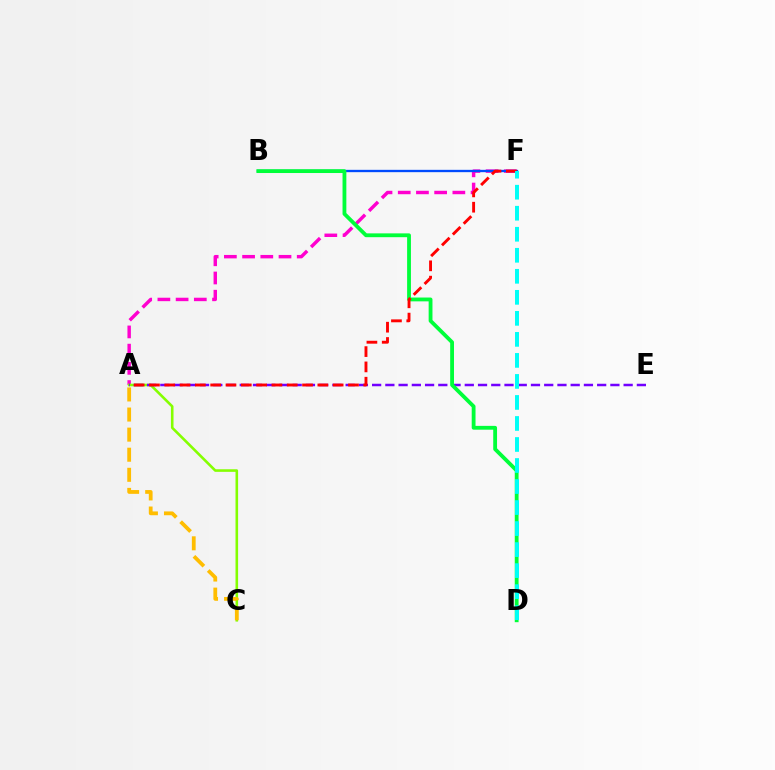{('A', 'F'): [{'color': '#ff00cf', 'line_style': 'dashed', 'thickness': 2.47}, {'color': '#ff0000', 'line_style': 'dashed', 'thickness': 2.08}], ('A', 'C'): [{'color': '#84ff00', 'line_style': 'solid', 'thickness': 1.87}, {'color': '#ffbd00', 'line_style': 'dashed', 'thickness': 2.73}], ('A', 'E'): [{'color': '#7200ff', 'line_style': 'dashed', 'thickness': 1.8}], ('B', 'F'): [{'color': '#004bff', 'line_style': 'solid', 'thickness': 1.68}], ('B', 'D'): [{'color': '#00ff39', 'line_style': 'solid', 'thickness': 2.75}], ('D', 'F'): [{'color': '#00fff6', 'line_style': 'dashed', 'thickness': 2.86}]}